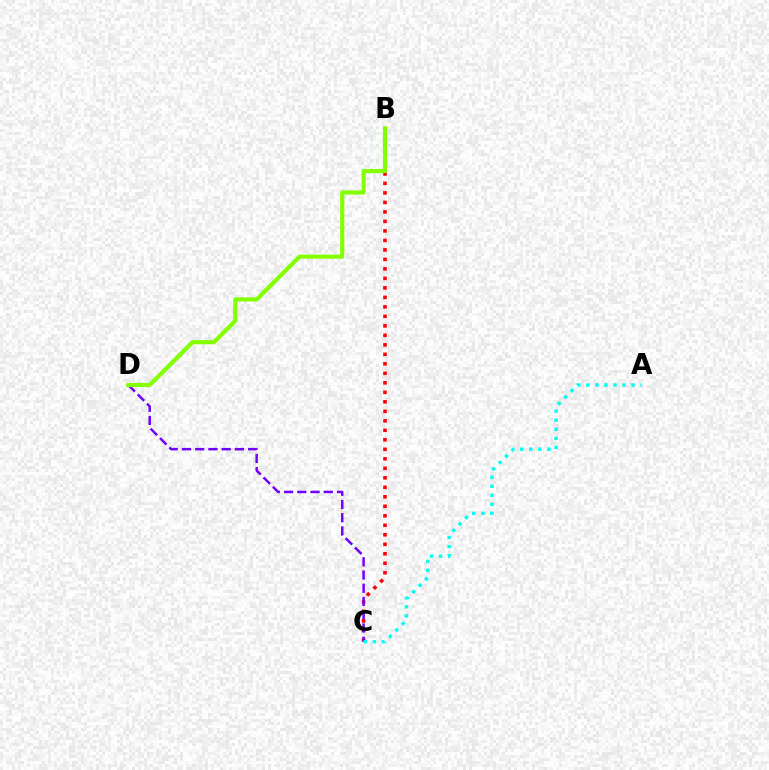{('B', 'C'): [{'color': '#ff0000', 'line_style': 'dotted', 'thickness': 2.58}], ('C', 'D'): [{'color': '#7200ff', 'line_style': 'dashed', 'thickness': 1.8}], ('A', 'C'): [{'color': '#00fff6', 'line_style': 'dotted', 'thickness': 2.46}], ('B', 'D'): [{'color': '#84ff00', 'line_style': 'solid', 'thickness': 2.99}]}